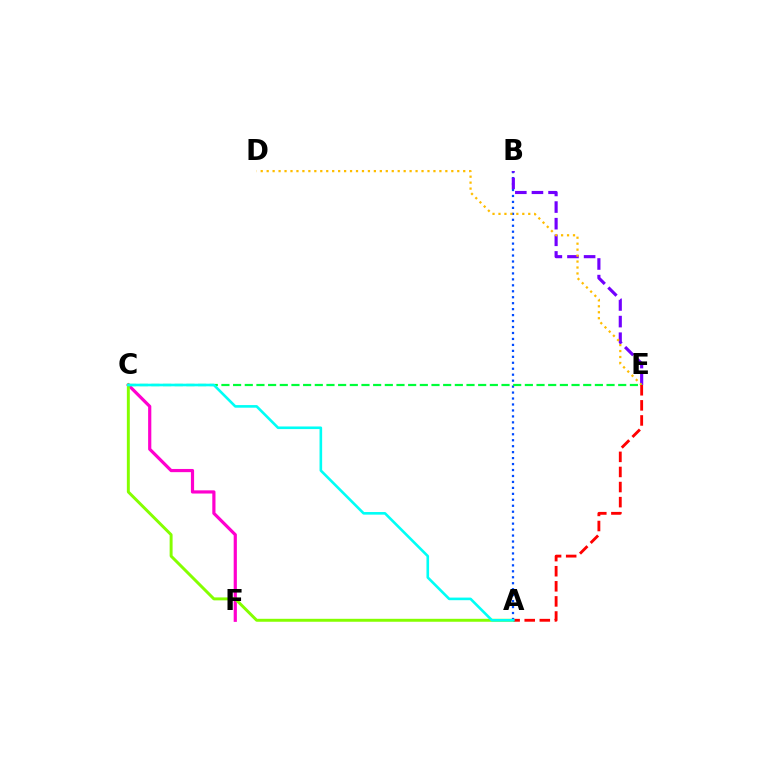{('C', 'F'): [{'color': '#ff00cf', 'line_style': 'solid', 'thickness': 2.3}], ('A', 'C'): [{'color': '#84ff00', 'line_style': 'solid', 'thickness': 2.12}, {'color': '#00fff6', 'line_style': 'solid', 'thickness': 1.88}], ('A', 'B'): [{'color': '#004bff', 'line_style': 'dotted', 'thickness': 1.62}], ('B', 'E'): [{'color': '#7200ff', 'line_style': 'dashed', 'thickness': 2.26}], ('D', 'E'): [{'color': '#ffbd00', 'line_style': 'dotted', 'thickness': 1.62}], ('C', 'E'): [{'color': '#00ff39', 'line_style': 'dashed', 'thickness': 1.59}], ('A', 'E'): [{'color': '#ff0000', 'line_style': 'dashed', 'thickness': 2.05}]}